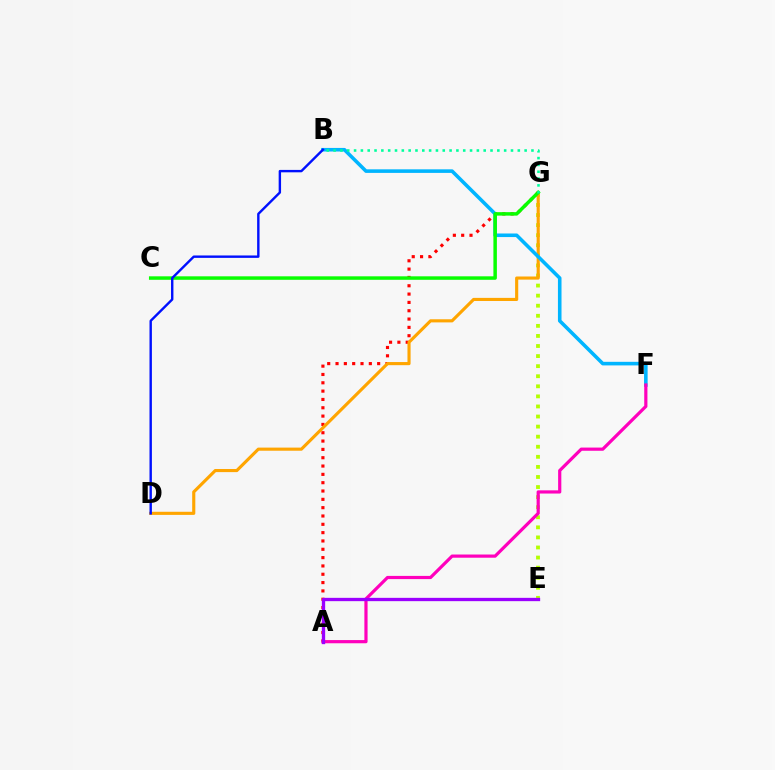{('E', 'G'): [{'color': '#b3ff00', 'line_style': 'dotted', 'thickness': 2.74}], ('A', 'G'): [{'color': '#ff0000', 'line_style': 'dotted', 'thickness': 2.26}], ('D', 'G'): [{'color': '#ffa500', 'line_style': 'solid', 'thickness': 2.25}], ('B', 'F'): [{'color': '#00b5ff', 'line_style': 'solid', 'thickness': 2.58}], ('C', 'G'): [{'color': '#08ff00', 'line_style': 'solid', 'thickness': 2.5}], ('B', 'G'): [{'color': '#00ff9d', 'line_style': 'dotted', 'thickness': 1.85}], ('A', 'F'): [{'color': '#ff00bd', 'line_style': 'solid', 'thickness': 2.3}], ('B', 'D'): [{'color': '#0010ff', 'line_style': 'solid', 'thickness': 1.73}], ('A', 'E'): [{'color': '#9b00ff', 'line_style': 'solid', 'thickness': 2.39}]}